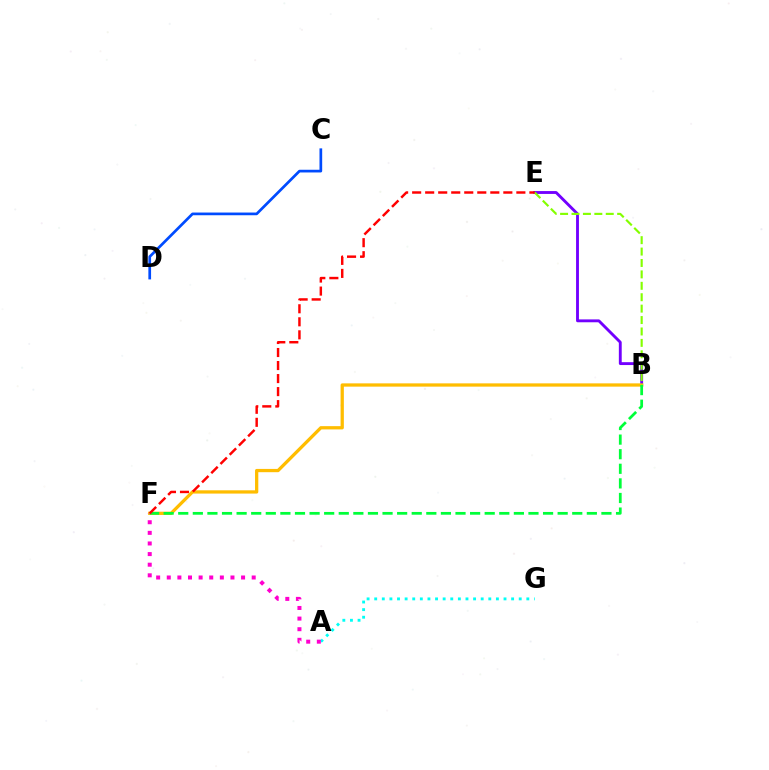{('B', 'E'): [{'color': '#7200ff', 'line_style': 'solid', 'thickness': 2.07}, {'color': '#84ff00', 'line_style': 'dashed', 'thickness': 1.55}], ('B', 'F'): [{'color': '#ffbd00', 'line_style': 'solid', 'thickness': 2.35}, {'color': '#00ff39', 'line_style': 'dashed', 'thickness': 1.98}], ('A', 'G'): [{'color': '#00fff6', 'line_style': 'dotted', 'thickness': 2.07}], ('A', 'F'): [{'color': '#ff00cf', 'line_style': 'dotted', 'thickness': 2.88}], ('C', 'D'): [{'color': '#004bff', 'line_style': 'solid', 'thickness': 1.95}], ('E', 'F'): [{'color': '#ff0000', 'line_style': 'dashed', 'thickness': 1.77}]}